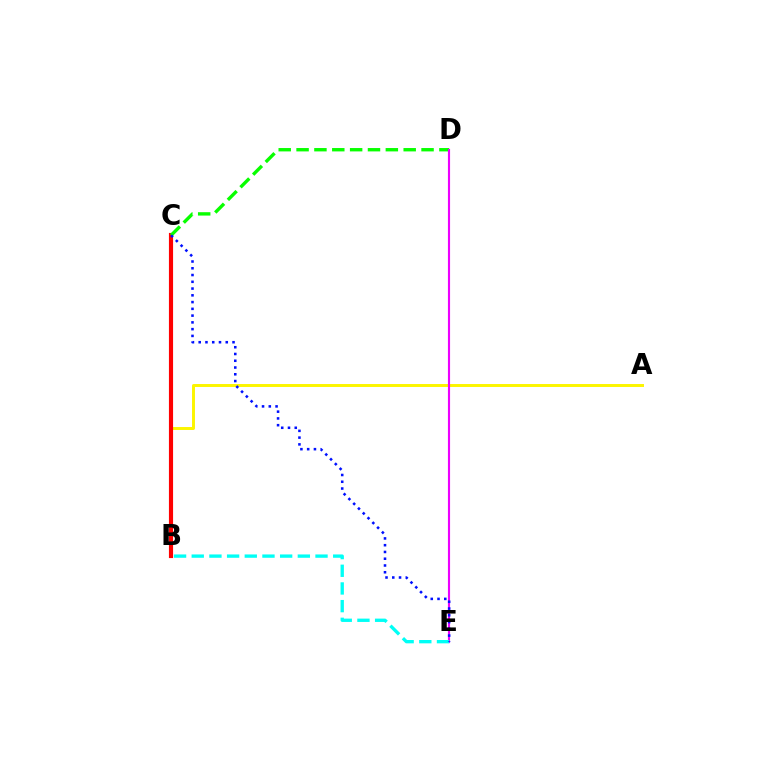{('A', 'B'): [{'color': '#fcf500', 'line_style': 'solid', 'thickness': 2.13}], ('B', 'C'): [{'color': '#ff0000', 'line_style': 'solid', 'thickness': 2.99}], ('C', 'D'): [{'color': '#08ff00', 'line_style': 'dashed', 'thickness': 2.43}], ('D', 'E'): [{'color': '#ee00ff', 'line_style': 'solid', 'thickness': 1.54}], ('B', 'E'): [{'color': '#00fff6', 'line_style': 'dashed', 'thickness': 2.4}], ('C', 'E'): [{'color': '#0010ff', 'line_style': 'dotted', 'thickness': 1.84}]}